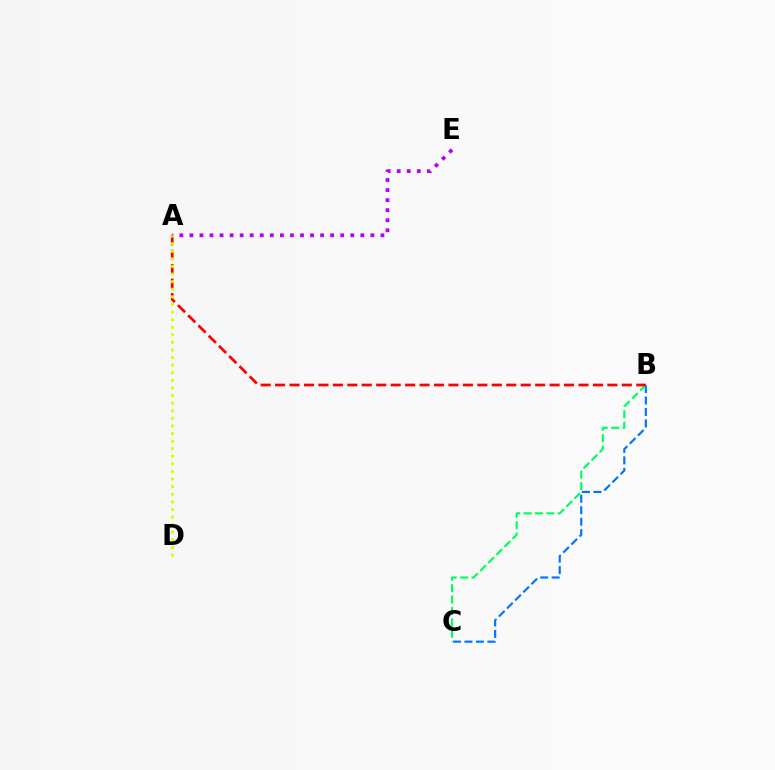{('B', 'C'): [{'color': '#0074ff', 'line_style': 'dashed', 'thickness': 1.56}, {'color': '#00ff5c', 'line_style': 'dashed', 'thickness': 1.55}], ('A', 'E'): [{'color': '#b900ff', 'line_style': 'dotted', 'thickness': 2.73}], ('A', 'B'): [{'color': '#ff0000', 'line_style': 'dashed', 'thickness': 1.96}], ('A', 'D'): [{'color': '#d1ff00', 'line_style': 'dotted', 'thickness': 2.06}]}